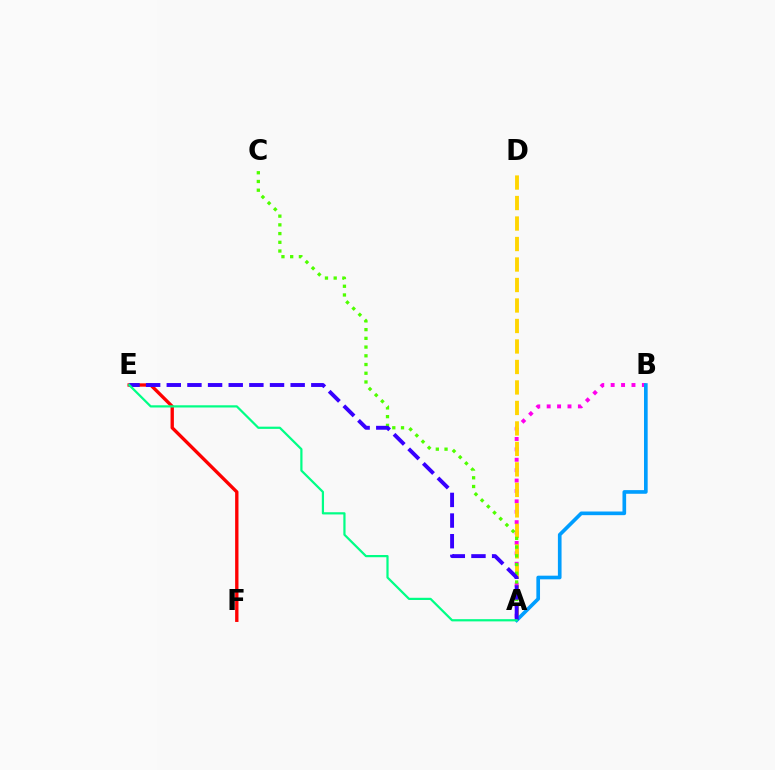{('A', 'B'): [{'color': '#ff00ed', 'line_style': 'dotted', 'thickness': 2.83}, {'color': '#009eff', 'line_style': 'solid', 'thickness': 2.63}], ('E', 'F'): [{'color': '#ff0000', 'line_style': 'solid', 'thickness': 2.41}], ('A', 'D'): [{'color': '#ffd500', 'line_style': 'dashed', 'thickness': 2.78}], ('A', 'C'): [{'color': '#4fff00', 'line_style': 'dotted', 'thickness': 2.37}], ('A', 'E'): [{'color': '#3700ff', 'line_style': 'dashed', 'thickness': 2.8}, {'color': '#00ff86', 'line_style': 'solid', 'thickness': 1.6}]}